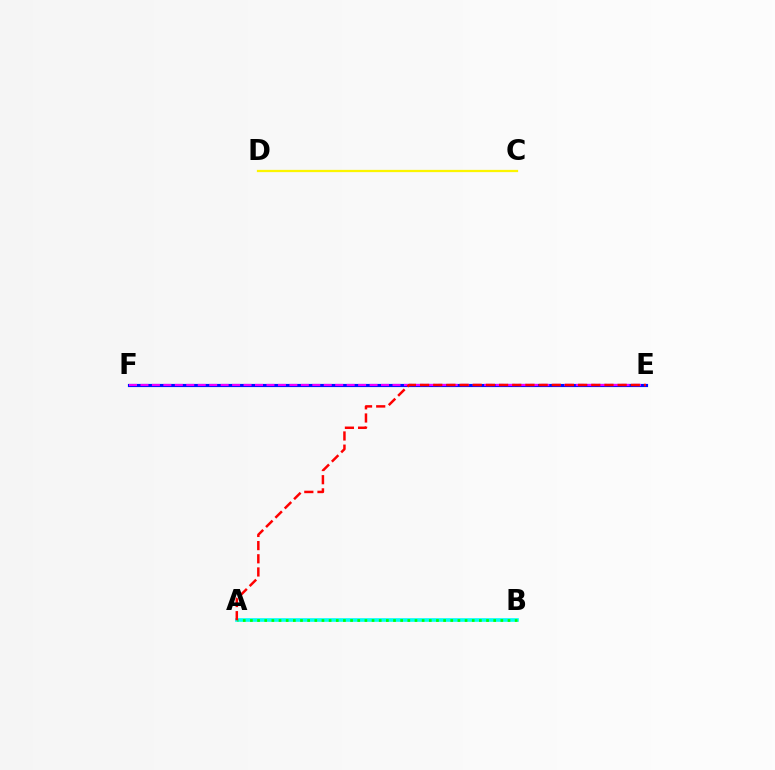{('E', 'F'): [{'color': '#0010ff', 'line_style': 'solid', 'thickness': 2.27}, {'color': '#ee00ff', 'line_style': 'dashed', 'thickness': 1.56}], ('C', 'D'): [{'color': '#fcf500', 'line_style': 'solid', 'thickness': 1.62}], ('A', 'B'): [{'color': '#00fff6', 'line_style': 'solid', 'thickness': 2.63}, {'color': '#08ff00', 'line_style': 'dotted', 'thickness': 1.94}], ('A', 'E'): [{'color': '#ff0000', 'line_style': 'dashed', 'thickness': 1.79}]}